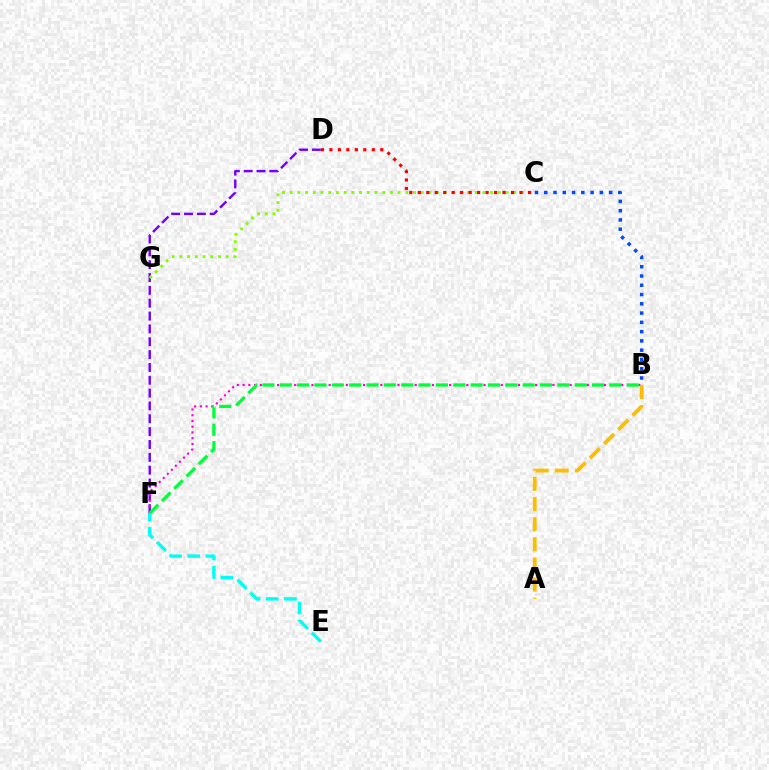{('D', 'F'): [{'color': '#7200ff', 'line_style': 'dashed', 'thickness': 1.74}], ('B', 'F'): [{'color': '#ff00cf', 'line_style': 'dotted', 'thickness': 1.56}, {'color': '#00ff39', 'line_style': 'dashed', 'thickness': 2.36}], ('C', 'G'): [{'color': '#84ff00', 'line_style': 'dotted', 'thickness': 2.09}], ('E', 'F'): [{'color': '#00fff6', 'line_style': 'dashed', 'thickness': 2.46}], ('A', 'B'): [{'color': '#ffbd00', 'line_style': 'dashed', 'thickness': 2.74}], ('B', 'C'): [{'color': '#004bff', 'line_style': 'dotted', 'thickness': 2.52}], ('C', 'D'): [{'color': '#ff0000', 'line_style': 'dotted', 'thickness': 2.3}]}